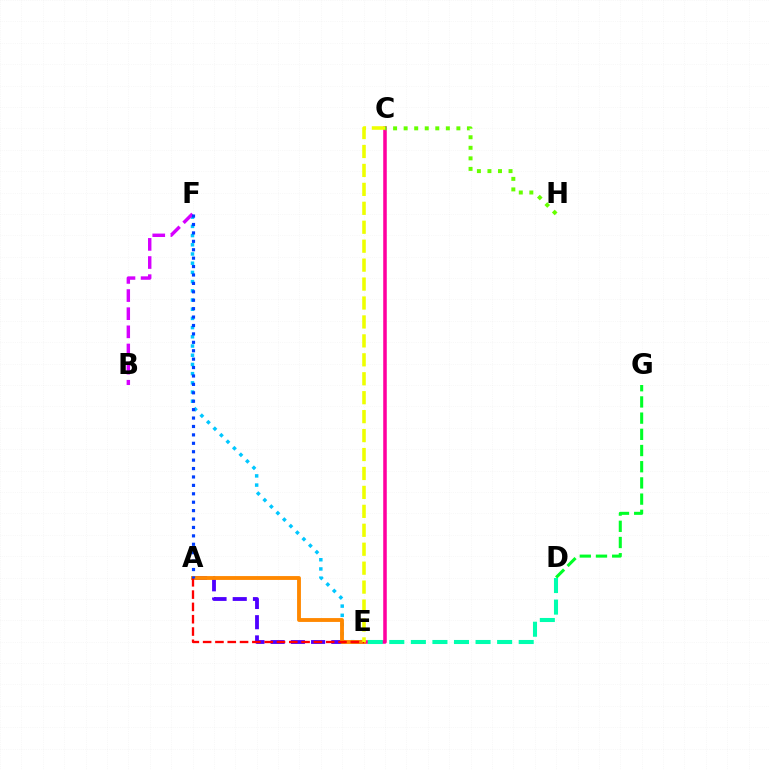{('E', 'F'): [{'color': '#00c7ff', 'line_style': 'dotted', 'thickness': 2.5}], ('C', 'E'): [{'color': '#ff00a0', 'line_style': 'solid', 'thickness': 2.56}, {'color': '#eeff00', 'line_style': 'dashed', 'thickness': 2.57}], ('A', 'E'): [{'color': '#4f00ff', 'line_style': 'dashed', 'thickness': 2.75}, {'color': '#ff8800', 'line_style': 'solid', 'thickness': 2.78}, {'color': '#ff0000', 'line_style': 'dashed', 'thickness': 1.67}], ('D', 'G'): [{'color': '#00ff27', 'line_style': 'dashed', 'thickness': 2.2}], ('B', 'F'): [{'color': '#d600ff', 'line_style': 'dashed', 'thickness': 2.46}], ('A', 'F'): [{'color': '#003fff', 'line_style': 'dotted', 'thickness': 2.29}], ('C', 'H'): [{'color': '#66ff00', 'line_style': 'dotted', 'thickness': 2.87}], ('D', 'E'): [{'color': '#00ffaf', 'line_style': 'dashed', 'thickness': 2.93}]}